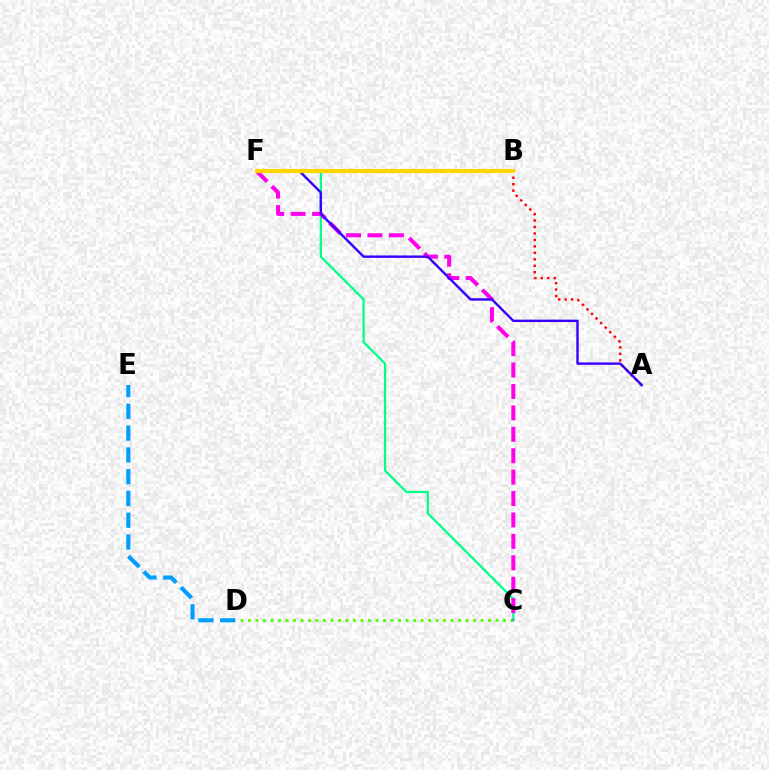{('C', 'D'): [{'color': '#4fff00', 'line_style': 'dotted', 'thickness': 2.04}], ('A', 'B'): [{'color': '#ff0000', 'line_style': 'dotted', 'thickness': 1.76}], ('C', 'F'): [{'color': '#00ff86', 'line_style': 'solid', 'thickness': 1.62}, {'color': '#ff00ed', 'line_style': 'dashed', 'thickness': 2.91}], ('D', 'E'): [{'color': '#009eff', 'line_style': 'dashed', 'thickness': 2.96}], ('A', 'F'): [{'color': '#3700ff', 'line_style': 'solid', 'thickness': 1.73}], ('B', 'F'): [{'color': '#ffd500', 'line_style': 'solid', 'thickness': 2.99}]}